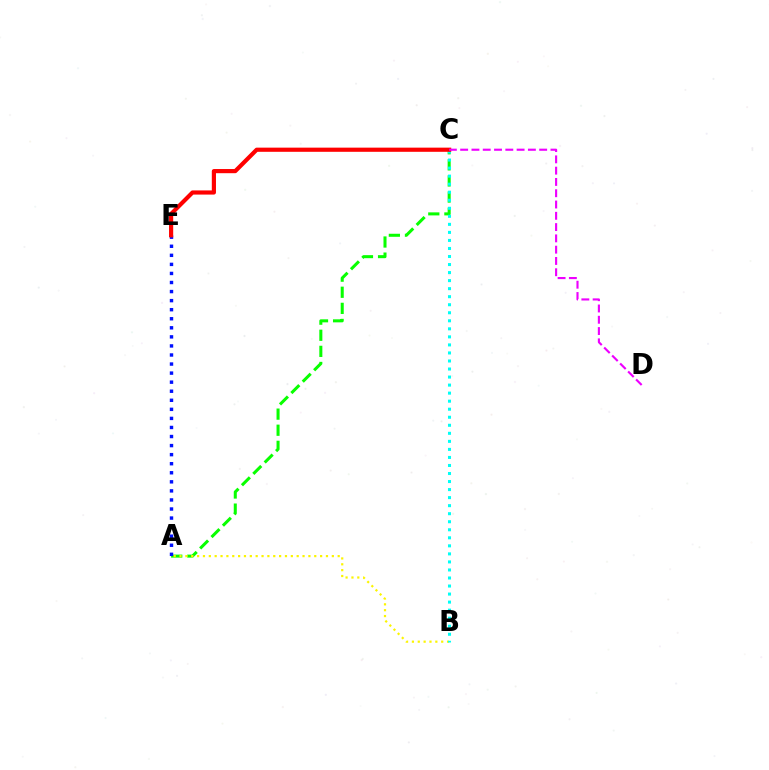{('A', 'C'): [{'color': '#08ff00', 'line_style': 'dashed', 'thickness': 2.19}], ('A', 'E'): [{'color': '#0010ff', 'line_style': 'dotted', 'thickness': 2.46}], ('A', 'B'): [{'color': '#fcf500', 'line_style': 'dotted', 'thickness': 1.59}], ('B', 'C'): [{'color': '#00fff6', 'line_style': 'dotted', 'thickness': 2.18}], ('C', 'E'): [{'color': '#ff0000', 'line_style': 'solid', 'thickness': 3.0}], ('C', 'D'): [{'color': '#ee00ff', 'line_style': 'dashed', 'thickness': 1.53}]}